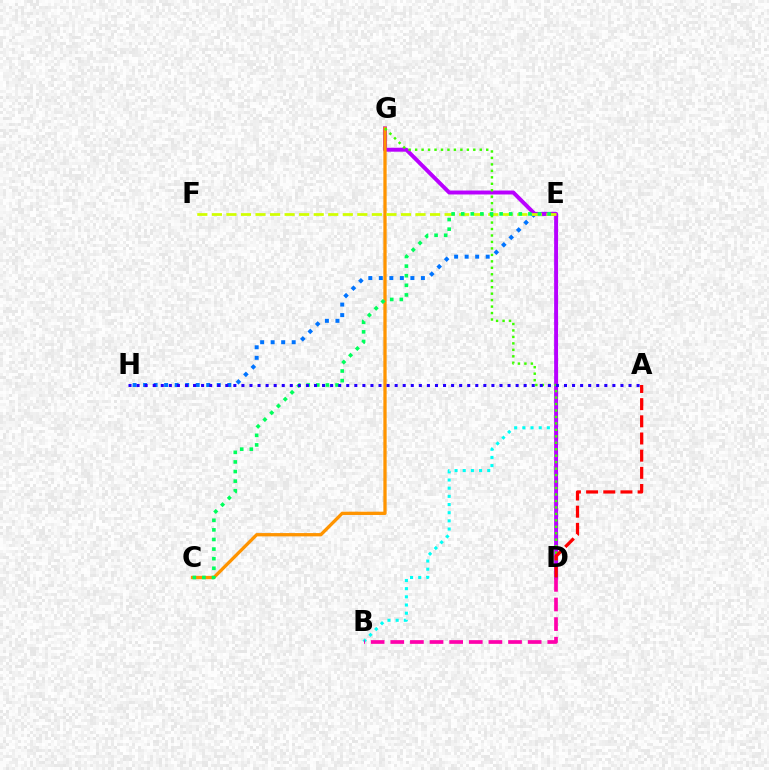{('B', 'E'): [{'color': '#00fff6', 'line_style': 'dotted', 'thickness': 2.22}], ('E', 'H'): [{'color': '#0074ff', 'line_style': 'dotted', 'thickness': 2.86}], ('D', 'G'): [{'color': '#b900ff', 'line_style': 'solid', 'thickness': 2.84}, {'color': '#3dff00', 'line_style': 'dotted', 'thickness': 1.76}], ('C', 'G'): [{'color': '#ff9400', 'line_style': 'solid', 'thickness': 2.37}], ('E', 'F'): [{'color': '#d1ff00', 'line_style': 'dashed', 'thickness': 1.98}], ('B', 'D'): [{'color': '#ff00ac', 'line_style': 'dashed', 'thickness': 2.67}], ('C', 'E'): [{'color': '#00ff5c', 'line_style': 'dotted', 'thickness': 2.61}], ('A', 'D'): [{'color': '#ff0000', 'line_style': 'dashed', 'thickness': 2.33}], ('A', 'H'): [{'color': '#2500ff', 'line_style': 'dotted', 'thickness': 2.19}]}